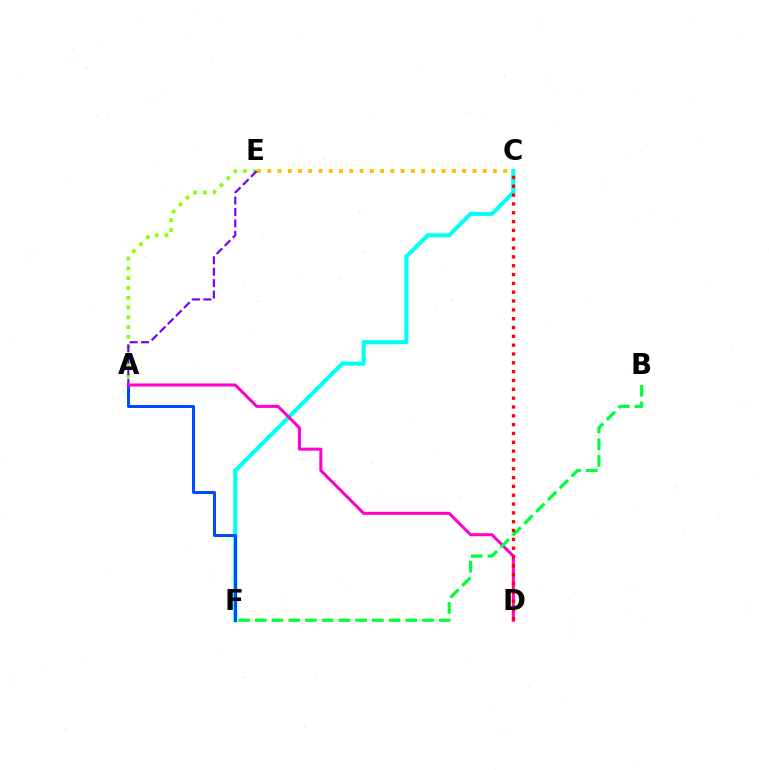{('C', 'F'): [{'color': '#00fff6', 'line_style': 'solid', 'thickness': 2.94}], ('A', 'F'): [{'color': '#004bff', 'line_style': 'solid', 'thickness': 2.17}], ('C', 'E'): [{'color': '#ffbd00', 'line_style': 'dotted', 'thickness': 2.79}], ('A', 'E'): [{'color': '#84ff00', 'line_style': 'dotted', 'thickness': 2.66}, {'color': '#7200ff', 'line_style': 'dashed', 'thickness': 1.55}], ('A', 'D'): [{'color': '#ff00cf', 'line_style': 'solid', 'thickness': 2.18}], ('B', 'F'): [{'color': '#00ff39', 'line_style': 'dashed', 'thickness': 2.27}], ('C', 'D'): [{'color': '#ff0000', 'line_style': 'dotted', 'thickness': 2.4}]}